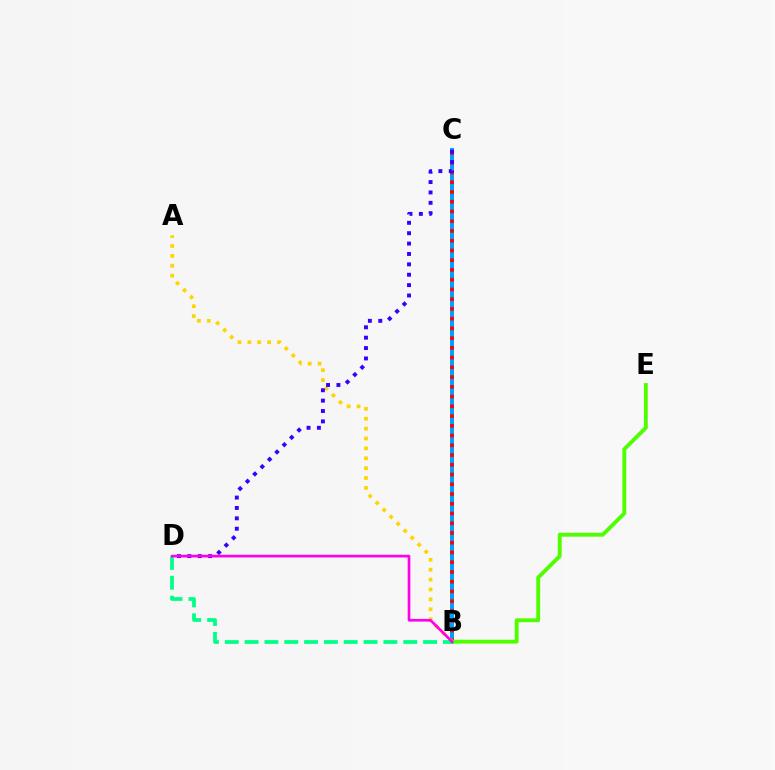{('B', 'C'): [{'color': '#009eff', 'line_style': 'solid', 'thickness': 2.85}, {'color': '#ff0000', 'line_style': 'dotted', 'thickness': 2.65}], ('A', 'B'): [{'color': '#ffd500', 'line_style': 'dotted', 'thickness': 2.68}], ('B', 'E'): [{'color': '#4fff00', 'line_style': 'solid', 'thickness': 2.78}], ('B', 'D'): [{'color': '#00ff86', 'line_style': 'dashed', 'thickness': 2.69}, {'color': '#ff00ed', 'line_style': 'solid', 'thickness': 1.93}], ('C', 'D'): [{'color': '#3700ff', 'line_style': 'dotted', 'thickness': 2.82}]}